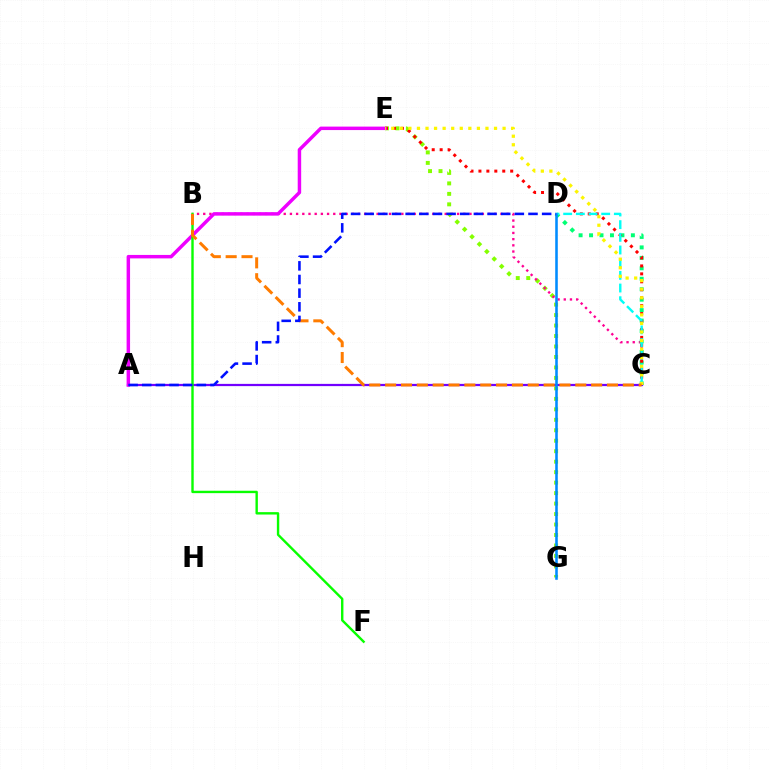{('E', 'G'): [{'color': '#84ff00', 'line_style': 'dotted', 'thickness': 2.85}], ('B', 'C'): [{'color': '#ff0094', 'line_style': 'dotted', 'thickness': 1.68}, {'color': '#ff7c00', 'line_style': 'dashed', 'thickness': 2.15}], ('A', 'C'): [{'color': '#7200ff', 'line_style': 'solid', 'thickness': 1.61}], ('C', 'D'): [{'color': '#00ff74', 'line_style': 'dotted', 'thickness': 2.84}, {'color': '#00fff6', 'line_style': 'dashed', 'thickness': 1.72}], ('C', 'E'): [{'color': '#ff0000', 'line_style': 'dotted', 'thickness': 2.16}, {'color': '#fcf500', 'line_style': 'dotted', 'thickness': 2.33}], ('A', 'E'): [{'color': '#ee00ff', 'line_style': 'solid', 'thickness': 2.49}], ('B', 'F'): [{'color': '#08ff00', 'line_style': 'solid', 'thickness': 1.72}], ('D', 'G'): [{'color': '#008cff', 'line_style': 'solid', 'thickness': 1.85}], ('A', 'D'): [{'color': '#0010ff', 'line_style': 'dashed', 'thickness': 1.85}]}